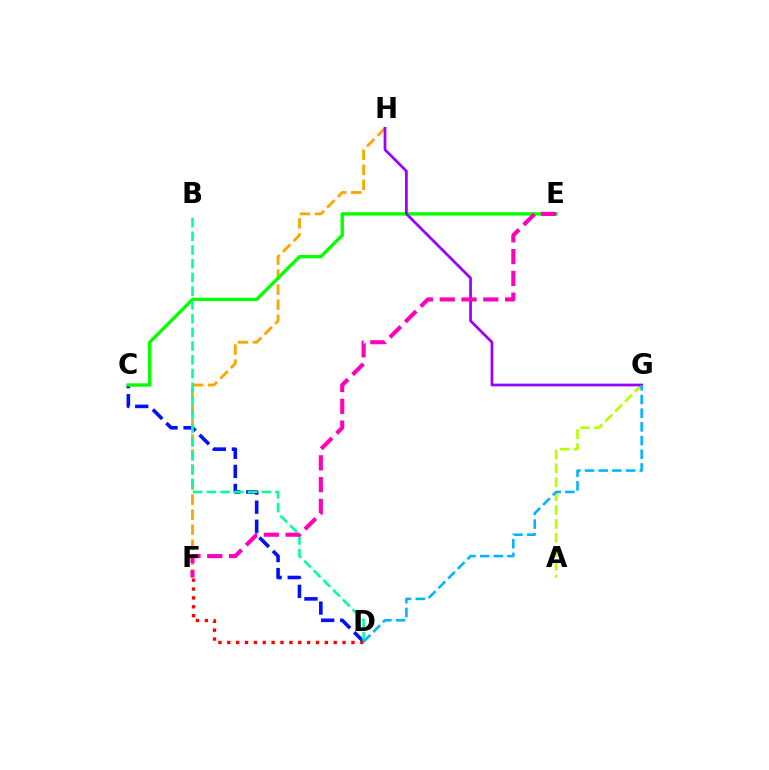{('A', 'G'): [{'color': '#b3ff00', 'line_style': 'dashed', 'thickness': 1.89}], ('C', 'D'): [{'color': '#0010ff', 'line_style': 'dashed', 'thickness': 2.59}], ('F', 'H'): [{'color': '#ffa500', 'line_style': 'dashed', 'thickness': 2.04}], ('C', 'E'): [{'color': '#08ff00', 'line_style': 'solid', 'thickness': 2.44}], ('G', 'H'): [{'color': '#9b00ff', 'line_style': 'solid', 'thickness': 1.96}], ('B', 'D'): [{'color': '#00ff9d', 'line_style': 'dashed', 'thickness': 1.86}], ('D', 'F'): [{'color': '#ff0000', 'line_style': 'dotted', 'thickness': 2.41}], ('E', 'F'): [{'color': '#ff00bd', 'line_style': 'dashed', 'thickness': 2.96}], ('D', 'G'): [{'color': '#00b5ff', 'line_style': 'dashed', 'thickness': 1.86}]}